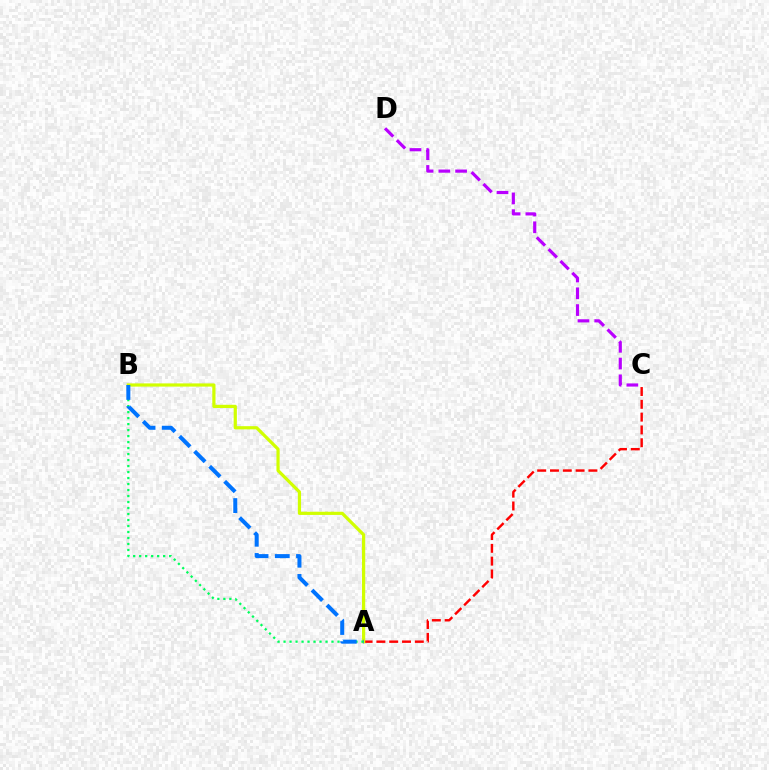{('A', 'C'): [{'color': '#ff0000', 'line_style': 'dashed', 'thickness': 1.74}], ('A', 'B'): [{'color': '#d1ff00', 'line_style': 'solid', 'thickness': 2.31}, {'color': '#00ff5c', 'line_style': 'dotted', 'thickness': 1.63}, {'color': '#0074ff', 'line_style': 'dashed', 'thickness': 2.89}], ('C', 'D'): [{'color': '#b900ff', 'line_style': 'dashed', 'thickness': 2.28}]}